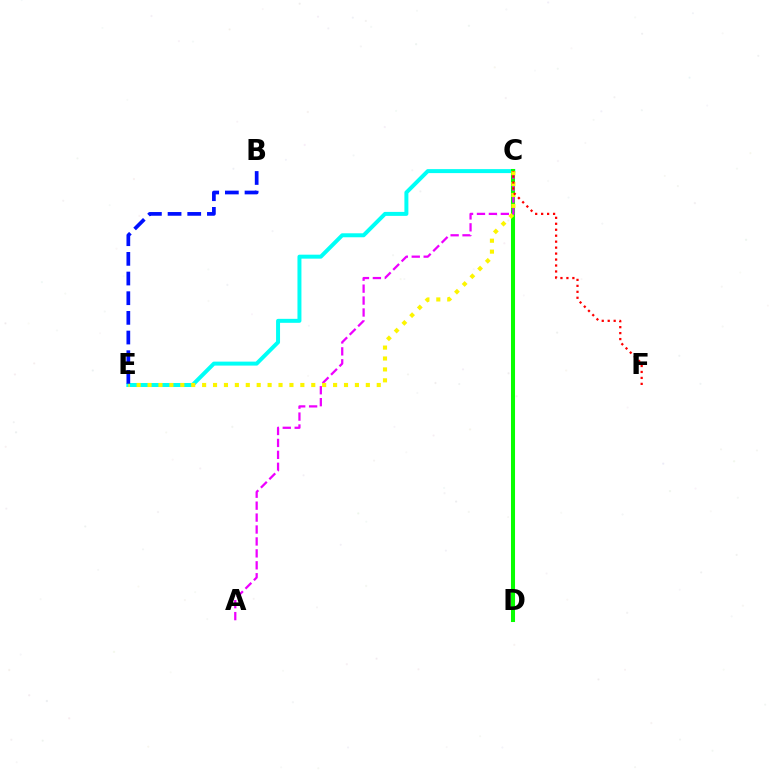{('C', 'E'): [{'color': '#00fff6', 'line_style': 'solid', 'thickness': 2.86}, {'color': '#fcf500', 'line_style': 'dotted', 'thickness': 2.97}], ('C', 'D'): [{'color': '#08ff00', 'line_style': 'solid', 'thickness': 2.92}], ('A', 'C'): [{'color': '#ee00ff', 'line_style': 'dashed', 'thickness': 1.62}], ('B', 'E'): [{'color': '#0010ff', 'line_style': 'dashed', 'thickness': 2.67}], ('C', 'F'): [{'color': '#ff0000', 'line_style': 'dotted', 'thickness': 1.62}]}